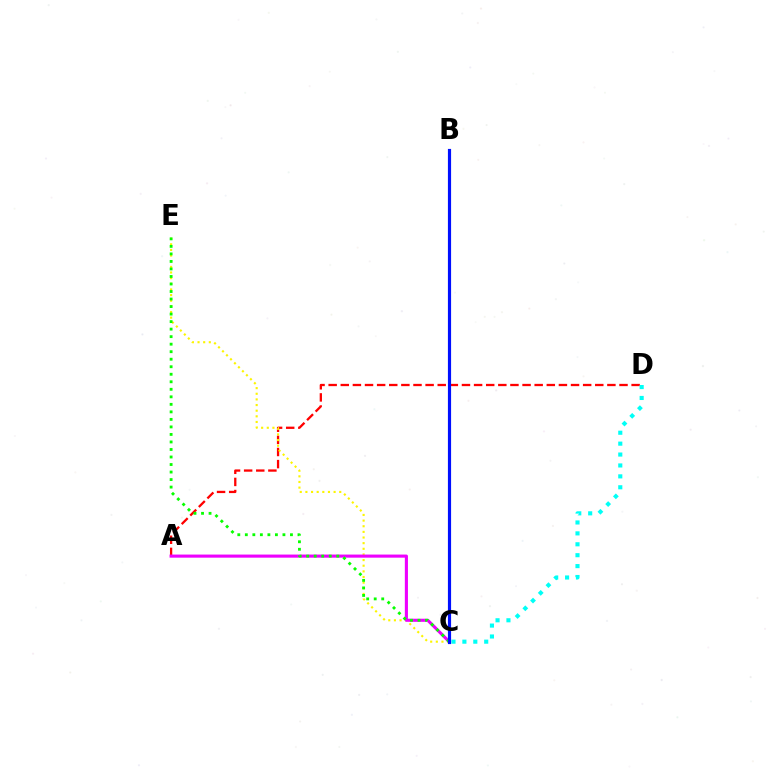{('A', 'D'): [{'color': '#ff0000', 'line_style': 'dashed', 'thickness': 1.65}], ('C', 'E'): [{'color': '#fcf500', 'line_style': 'dotted', 'thickness': 1.53}, {'color': '#08ff00', 'line_style': 'dotted', 'thickness': 2.04}], ('A', 'C'): [{'color': '#ee00ff', 'line_style': 'solid', 'thickness': 2.24}], ('C', 'D'): [{'color': '#00fff6', 'line_style': 'dotted', 'thickness': 2.96}], ('B', 'C'): [{'color': '#0010ff', 'line_style': 'solid', 'thickness': 2.28}]}